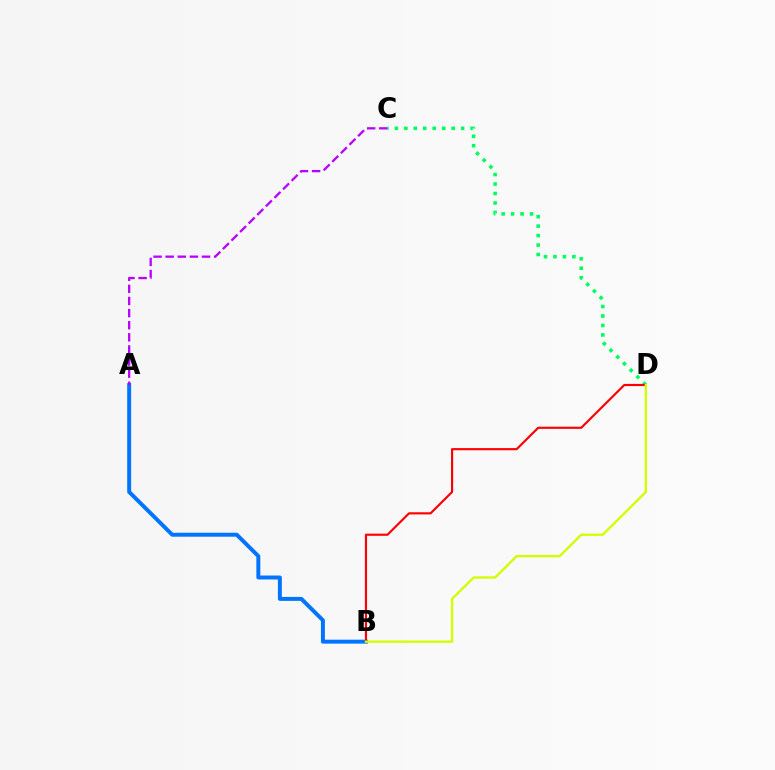{('A', 'B'): [{'color': '#0074ff', 'line_style': 'solid', 'thickness': 2.84}], ('C', 'D'): [{'color': '#00ff5c', 'line_style': 'dotted', 'thickness': 2.57}], ('B', 'D'): [{'color': '#ff0000', 'line_style': 'solid', 'thickness': 1.55}, {'color': '#d1ff00', 'line_style': 'solid', 'thickness': 1.68}], ('A', 'C'): [{'color': '#b900ff', 'line_style': 'dashed', 'thickness': 1.65}]}